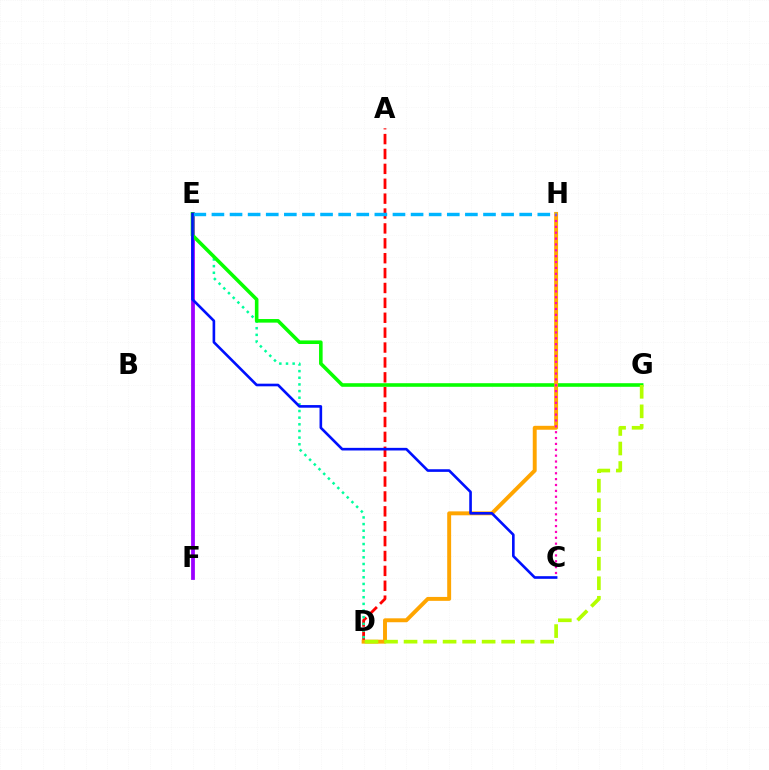{('E', 'F'): [{'color': '#9b00ff', 'line_style': 'solid', 'thickness': 2.72}], ('A', 'D'): [{'color': '#ff0000', 'line_style': 'dashed', 'thickness': 2.02}], ('D', 'E'): [{'color': '#00ff9d', 'line_style': 'dotted', 'thickness': 1.81}], ('E', 'G'): [{'color': '#08ff00', 'line_style': 'solid', 'thickness': 2.58}], ('D', 'H'): [{'color': '#ffa500', 'line_style': 'solid', 'thickness': 2.82}], ('C', 'H'): [{'color': '#ff00bd', 'line_style': 'dotted', 'thickness': 1.59}], ('E', 'H'): [{'color': '#00b5ff', 'line_style': 'dashed', 'thickness': 2.46}], ('C', 'E'): [{'color': '#0010ff', 'line_style': 'solid', 'thickness': 1.89}], ('D', 'G'): [{'color': '#b3ff00', 'line_style': 'dashed', 'thickness': 2.65}]}